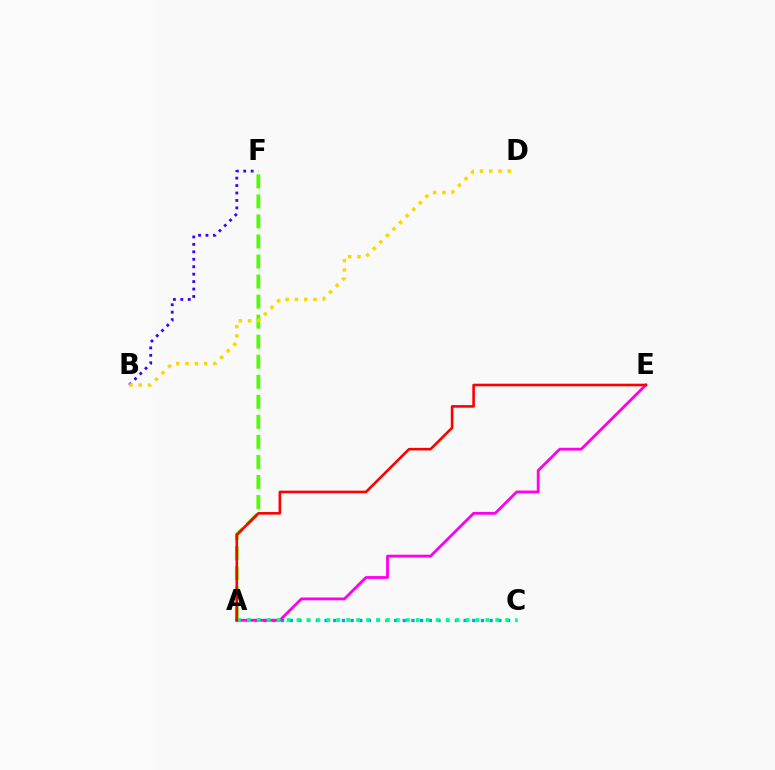{('B', 'F'): [{'color': '#3700ff', 'line_style': 'dotted', 'thickness': 2.02}], ('A', 'C'): [{'color': '#009eff', 'line_style': 'dotted', 'thickness': 2.36}, {'color': '#00ff86', 'line_style': 'dotted', 'thickness': 2.7}], ('A', 'F'): [{'color': '#4fff00', 'line_style': 'dashed', 'thickness': 2.72}], ('B', 'D'): [{'color': '#ffd500', 'line_style': 'dotted', 'thickness': 2.52}], ('A', 'E'): [{'color': '#ff00ed', 'line_style': 'solid', 'thickness': 2.02}, {'color': '#ff0000', 'line_style': 'solid', 'thickness': 1.87}]}